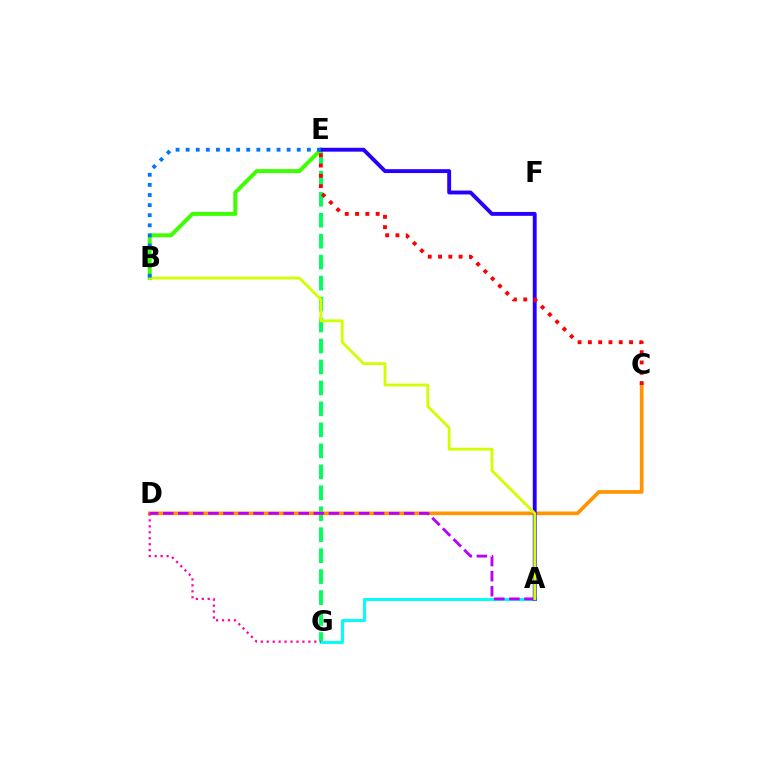{('E', 'G'): [{'color': '#00ff5c', 'line_style': 'dashed', 'thickness': 2.85}], ('B', 'E'): [{'color': '#3dff00', 'line_style': 'solid', 'thickness': 2.85}, {'color': '#0074ff', 'line_style': 'dotted', 'thickness': 2.74}], ('C', 'D'): [{'color': '#ff9400', 'line_style': 'solid', 'thickness': 2.64}], ('A', 'G'): [{'color': '#00fff6', 'line_style': 'solid', 'thickness': 2.13}], ('A', 'D'): [{'color': '#b900ff', 'line_style': 'dashed', 'thickness': 2.05}], ('D', 'G'): [{'color': '#ff00ac', 'line_style': 'dotted', 'thickness': 1.62}], ('A', 'E'): [{'color': '#2500ff', 'line_style': 'solid', 'thickness': 2.8}], ('C', 'E'): [{'color': '#ff0000', 'line_style': 'dotted', 'thickness': 2.8}], ('A', 'B'): [{'color': '#d1ff00', 'line_style': 'solid', 'thickness': 2.03}]}